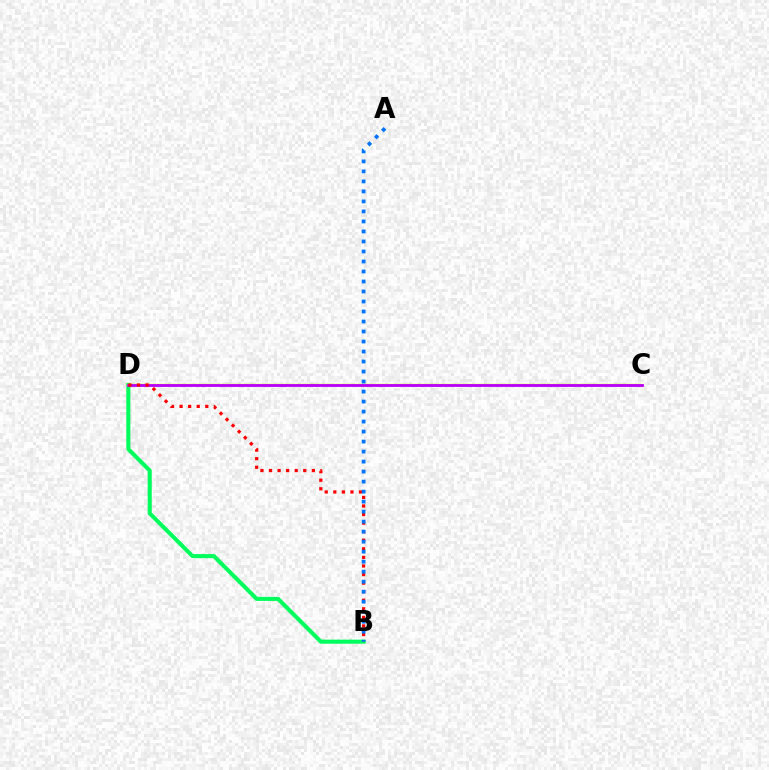{('B', 'D'): [{'color': '#00ff5c', 'line_style': 'solid', 'thickness': 2.94}, {'color': '#ff0000', 'line_style': 'dotted', 'thickness': 2.33}], ('C', 'D'): [{'color': '#d1ff00', 'line_style': 'solid', 'thickness': 1.72}, {'color': '#b900ff', 'line_style': 'solid', 'thickness': 2.04}], ('A', 'B'): [{'color': '#0074ff', 'line_style': 'dotted', 'thickness': 2.72}]}